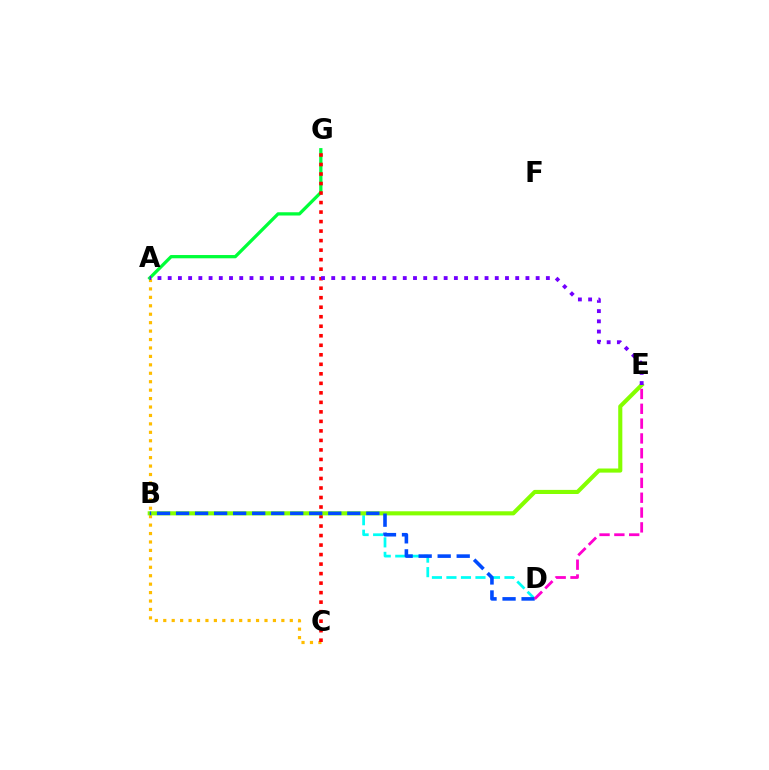{('B', 'D'): [{'color': '#00fff6', 'line_style': 'dashed', 'thickness': 1.97}, {'color': '#004bff', 'line_style': 'dashed', 'thickness': 2.58}], ('A', 'C'): [{'color': '#ffbd00', 'line_style': 'dotted', 'thickness': 2.29}], ('A', 'G'): [{'color': '#00ff39', 'line_style': 'solid', 'thickness': 2.35}], ('C', 'G'): [{'color': '#ff0000', 'line_style': 'dotted', 'thickness': 2.58}], ('B', 'E'): [{'color': '#84ff00', 'line_style': 'solid', 'thickness': 2.96}], ('D', 'E'): [{'color': '#ff00cf', 'line_style': 'dashed', 'thickness': 2.01}], ('A', 'E'): [{'color': '#7200ff', 'line_style': 'dotted', 'thickness': 2.78}]}